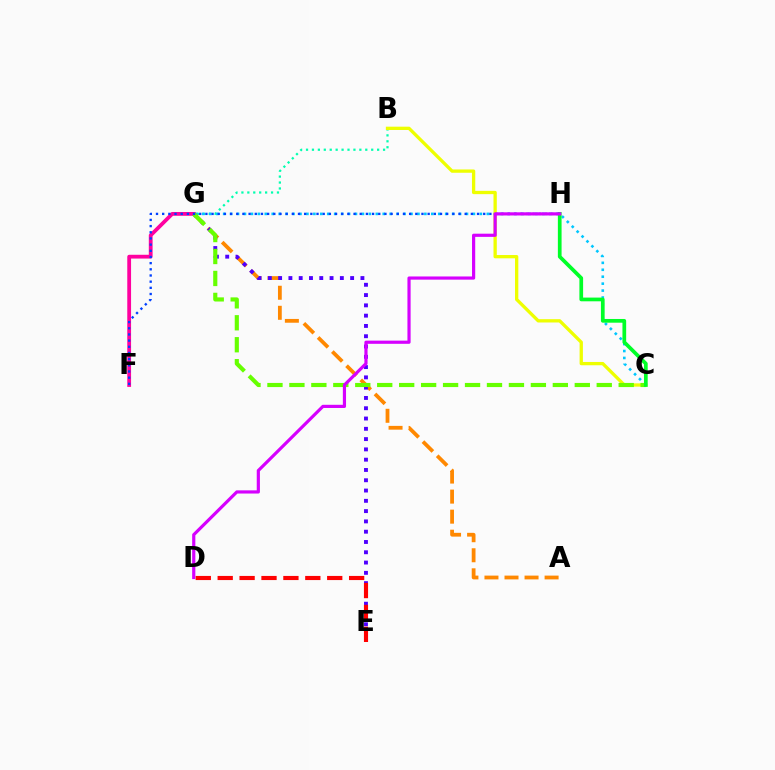{('B', 'G'): [{'color': '#00ffaf', 'line_style': 'dotted', 'thickness': 1.61}], ('C', 'G'): [{'color': '#00c7ff', 'line_style': 'dotted', 'thickness': 1.89}, {'color': '#66ff00', 'line_style': 'dashed', 'thickness': 2.98}], ('A', 'G'): [{'color': '#ff8800', 'line_style': 'dashed', 'thickness': 2.72}], ('B', 'C'): [{'color': '#eeff00', 'line_style': 'solid', 'thickness': 2.38}], ('E', 'G'): [{'color': '#4f00ff', 'line_style': 'dotted', 'thickness': 2.8}], ('F', 'G'): [{'color': '#ff00a0', 'line_style': 'solid', 'thickness': 2.73}], ('C', 'H'): [{'color': '#00ff27', 'line_style': 'solid', 'thickness': 2.67}], ('F', 'H'): [{'color': '#003fff', 'line_style': 'dotted', 'thickness': 1.68}], ('D', 'H'): [{'color': '#d600ff', 'line_style': 'solid', 'thickness': 2.29}], ('D', 'E'): [{'color': '#ff0000', 'line_style': 'dashed', 'thickness': 2.98}]}